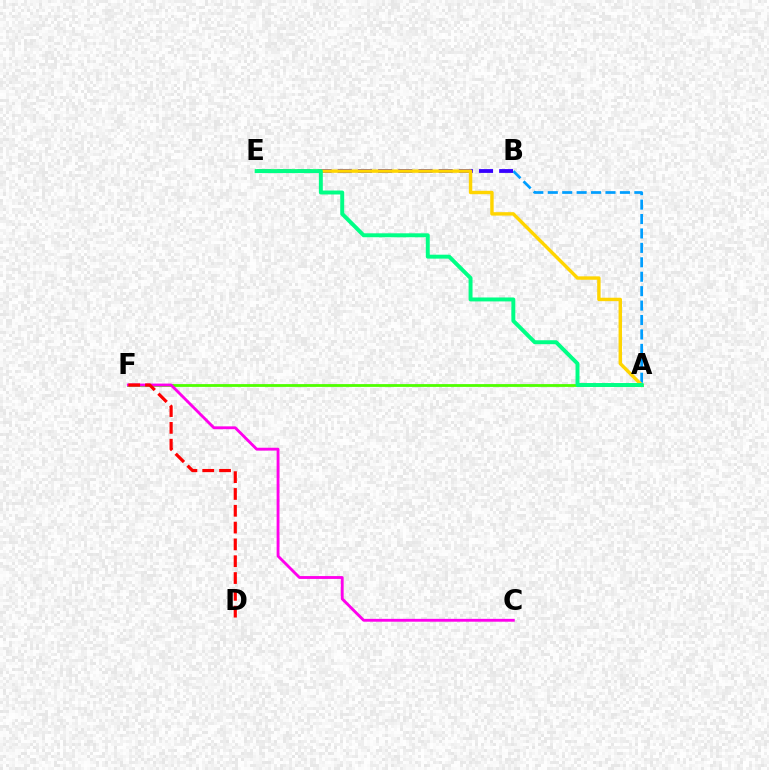{('A', 'F'): [{'color': '#4fff00', 'line_style': 'solid', 'thickness': 2.02}], ('A', 'B'): [{'color': '#009eff', 'line_style': 'dashed', 'thickness': 1.96}], ('C', 'F'): [{'color': '#ff00ed', 'line_style': 'solid', 'thickness': 2.05}], ('B', 'E'): [{'color': '#3700ff', 'line_style': 'dashed', 'thickness': 2.74}], ('A', 'E'): [{'color': '#ffd500', 'line_style': 'solid', 'thickness': 2.46}, {'color': '#00ff86', 'line_style': 'solid', 'thickness': 2.84}], ('D', 'F'): [{'color': '#ff0000', 'line_style': 'dashed', 'thickness': 2.28}]}